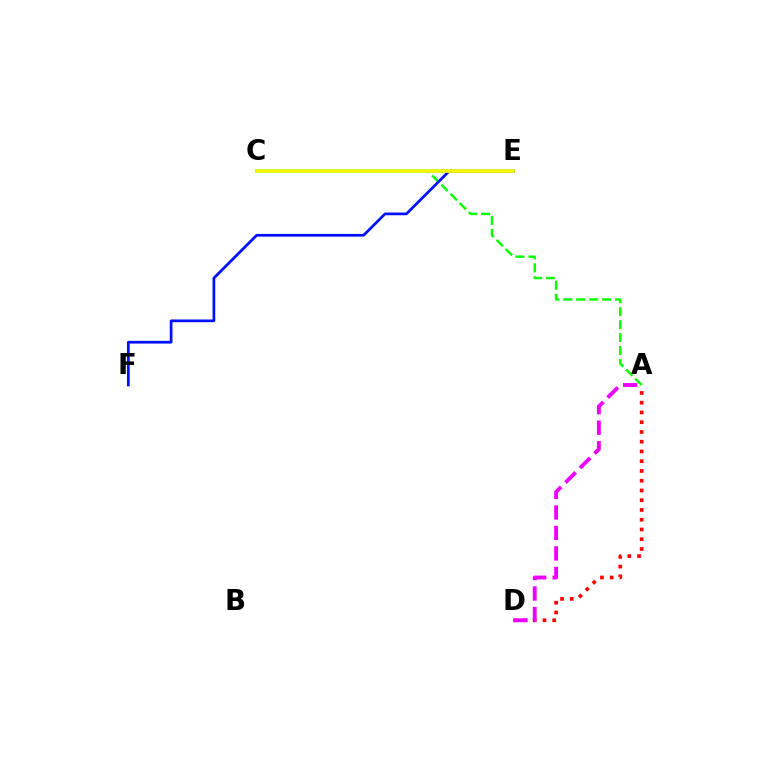{('A', 'D'): [{'color': '#ff0000', 'line_style': 'dotted', 'thickness': 2.65}, {'color': '#ee00ff', 'line_style': 'dashed', 'thickness': 2.78}], ('A', 'C'): [{'color': '#08ff00', 'line_style': 'dashed', 'thickness': 1.76}], ('C', 'E'): [{'color': '#00fff6', 'line_style': 'solid', 'thickness': 2.86}, {'color': '#fcf500', 'line_style': 'solid', 'thickness': 2.66}], ('E', 'F'): [{'color': '#0010ff', 'line_style': 'solid', 'thickness': 1.95}]}